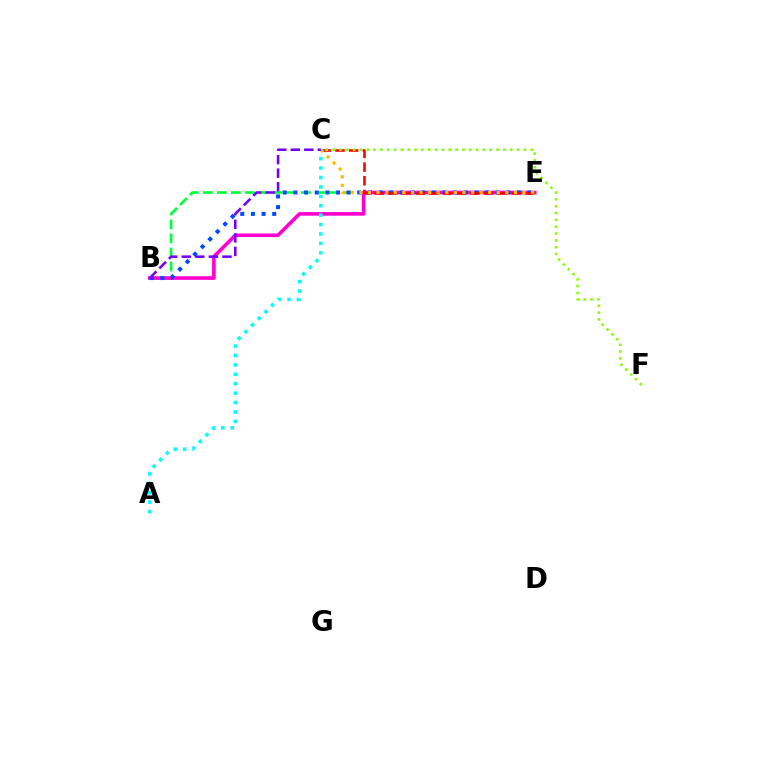{('B', 'E'): [{'color': '#00ff39', 'line_style': 'dashed', 'thickness': 1.9}, {'color': '#ff00cf', 'line_style': 'solid', 'thickness': 2.61}, {'color': '#004bff', 'line_style': 'dotted', 'thickness': 2.89}], ('C', 'E'): [{'color': '#ff0000', 'line_style': 'dashed', 'thickness': 1.86}, {'color': '#ffbd00', 'line_style': 'dotted', 'thickness': 2.33}], ('C', 'F'): [{'color': '#84ff00', 'line_style': 'dotted', 'thickness': 1.86}], ('A', 'C'): [{'color': '#00fff6', 'line_style': 'dotted', 'thickness': 2.56}], ('B', 'C'): [{'color': '#7200ff', 'line_style': 'dashed', 'thickness': 1.84}]}